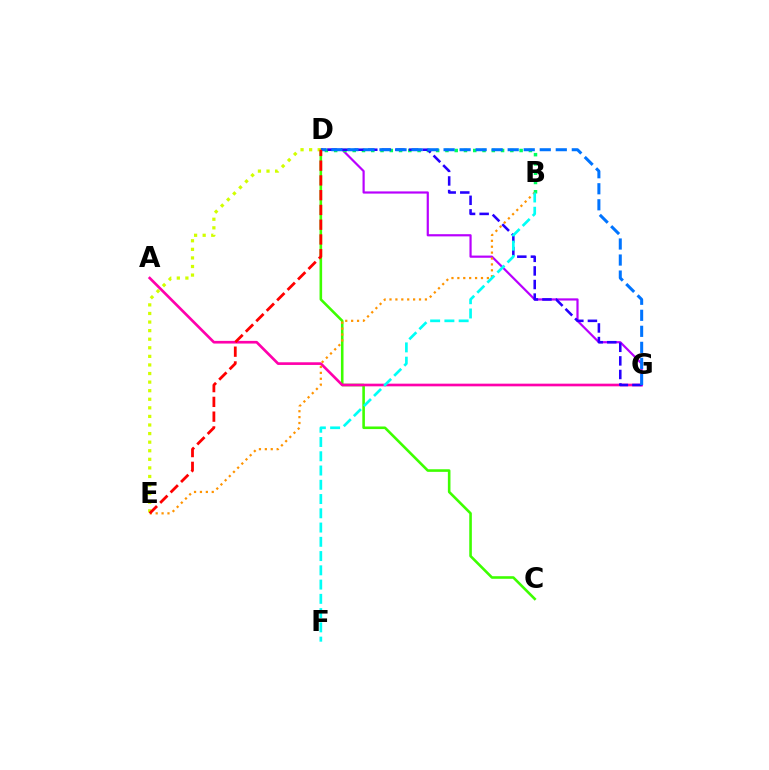{('C', 'D'): [{'color': '#3dff00', 'line_style': 'solid', 'thickness': 1.87}], ('A', 'G'): [{'color': '#ff00ac', 'line_style': 'solid', 'thickness': 1.92}], ('D', 'G'): [{'color': '#b900ff', 'line_style': 'solid', 'thickness': 1.58}, {'color': '#2500ff', 'line_style': 'dashed', 'thickness': 1.85}, {'color': '#0074ff', 'line_style': 'dashed', 'thickness': 2.18}], ('B', 'D'): [{'color': '#00ff5c', 'line_style': 'dotted', 'thickness': 2.52}], ('B', 'E'): [{'color': '#ff9400', 'line_style': 'dotted', 'thickness': 1.6}], ('B', 'F'): [{'color': '#00fff6', 'line_style': 'dashed', 'thickness': 1.94}], ('D', 'E'): [{'color': '#d1ff00', 'line_style': 'dotted', 'thickness': 2.33}, {'color': '#ff0000', 'line_style': 'dashed', 'thickness': 2.01}]}